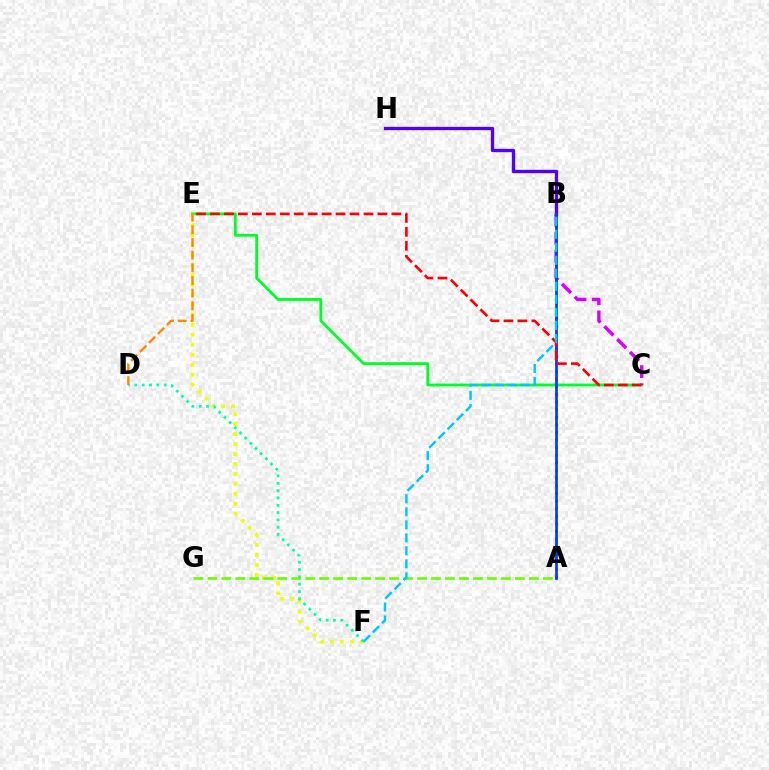{('C', 'E'): [{'color': '#00ff27', 'line_style': 'solid', 'thickness': 2.04}, {'color': '#ff0000', 'line_style': 'dashed', 'thickness': 1.9}], ('E', 'F'): [{'color': '#eeff00', 'line_style': 'dotted', 'thickness': 2.71}], ('A', 'B'): [{'color': '#ff00a0', 'line_style': 'dotted', 'thickness': 2.07}, {'color': '#003fff', 'line_style': 'solid', 'thickness': 1.97}], ('B', 'C'): [{'color': '#d600ff', 'line_style': 'dashed', 'thickness': 2.46}], ('D', 'F'): [{'color': '#00ffaf', 'line_style': 'dotted', 'thickness': 1.99}], ('D', 'E'): [{'color': '#ff8800', 'line_style': 'dashed', 'thickness': 1.72}], ('A', 'G'): [{'color': '#66ff00', 'line_style': 'dashed', 'thickness': 1.9}], ('B', 'H'): [{'color': '#4f00ff', 'line_style': 'solid', 'thickness': 2.41}], ('B', 'F'): [{'color': '#00c7ff', 'line_style': 'dashed', 'thickness': 1.77}]}